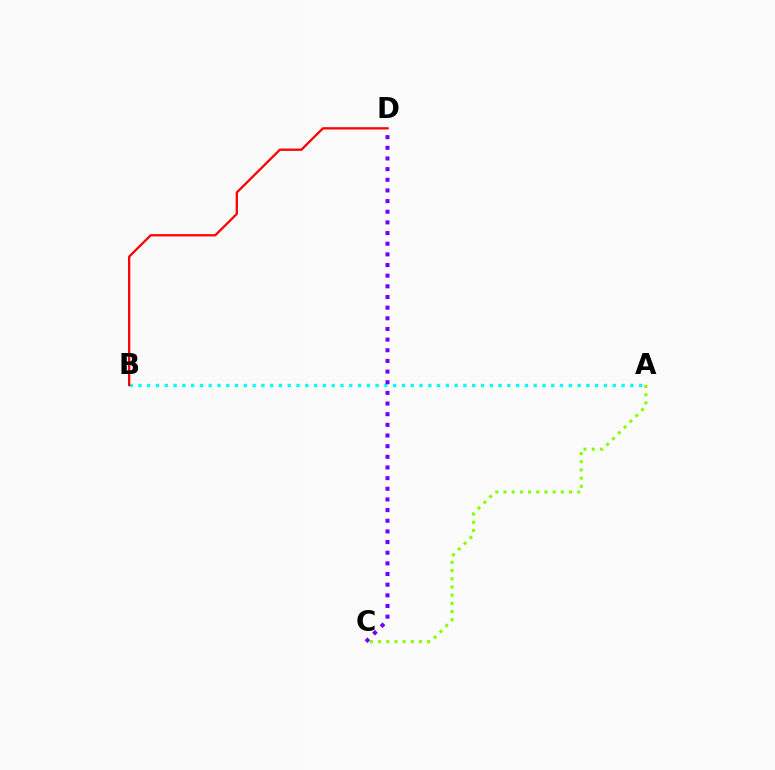{('A', 'B'): [{'color': '#00fff6', 'line_style': 'dotted', 'thickness': 2.39}], ('C', 'D'): [{'color': '#7200ff', 'line_style': 'dotted', 'thickness': 2.9}], ('A', 'C'): [{'color': '#84ff00', 'line_style': 'dotted', 'thickness': 2.22}], ('B', 'D'): [{'color': '#ff0000', 'line_style': 'solid', 'thickness': 1.65}]}